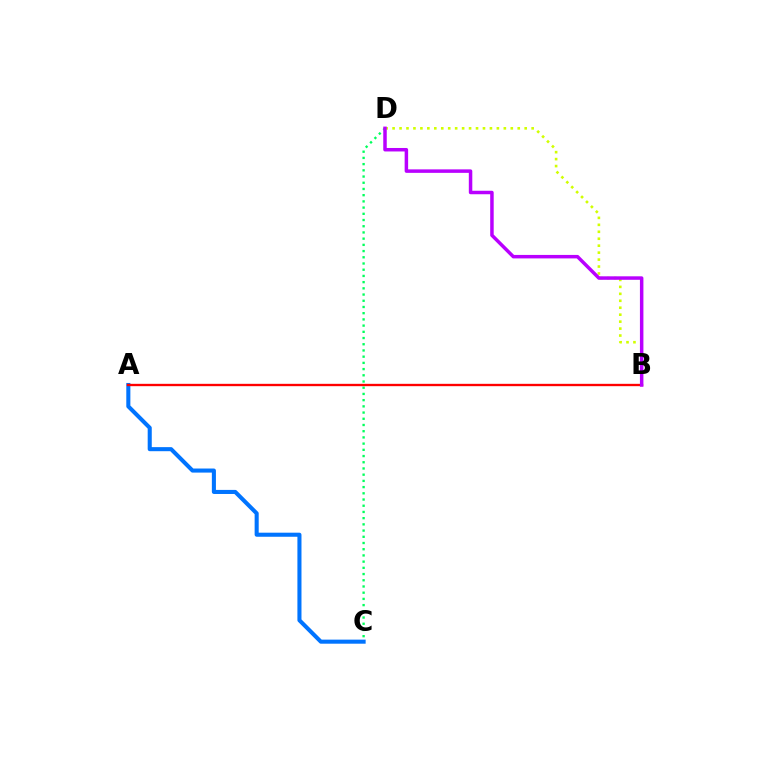{('C', 'D'): [{'color': '#00ff5c', 'line_style': 'dotted', 'thickness': 1.69}], ('B', 'D'): [{'color': '#d1ff00', 'line_style': 'dotted', 'thickness': 1.89}, {'color': '#b900ff', 'line_style': 'solid', 'thickness': 2.51}], ('A', 'C'): [{'color': '#0074ff', 'line_style': 'solid', 'thickness': 2.93}], ('A', 'B'): [{'color': '#ff0000', 'line_style': 'solid', 'thickness': 1.69}]}